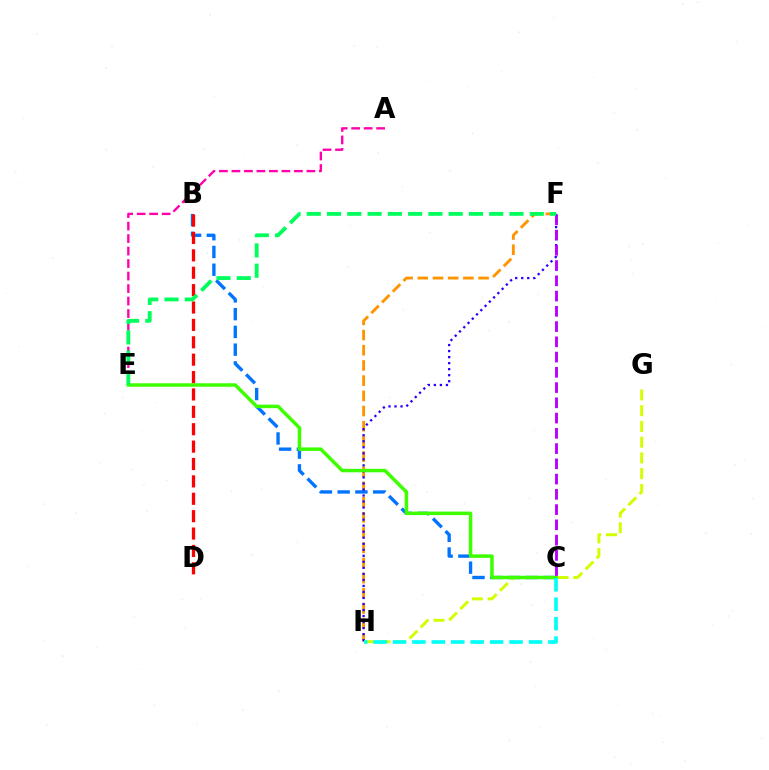{('F', 'H'): [{'color': '#ff9400', 'line_style': 'dashed', 'thickness': 2.06}, {'color': '#2500ff', 'line_style': 'dotted', 'thickness': 1.64}], ('B', 'C'): [{'color': '#0074ff', 'line_style': 'dashed', 'thickness': 2.41}], ('G', 'H'): [{'color': '#d1ff00', 'line_style': 'dashed', 'thickness': 2.14}], ('C', 'E'): [{'color': '#3dff00', 'line_style': 'solid', 'thickness': 2.52}], ('B', 'D'): [{'color': '#ff0000', 'line_style': 'dashed', 'thickness': 2.36}], ('C', 'F'): [{'color': '#b900ff', 'line_style': 'dashed', 'thickness': 2.07}], ('A', 'E'): [{'color': '#ff00ac', 'line_style': 'dashed', 'thickness': 1.7}], ('E', 'F'): [{'color': '#00ff5c', 'line_style': 'dashed', 'thickness': 2.75}], ('C', 'H'): [{'color': '#00fff6', 'line_style': 'dashed', 'thickness': 2.64}]}